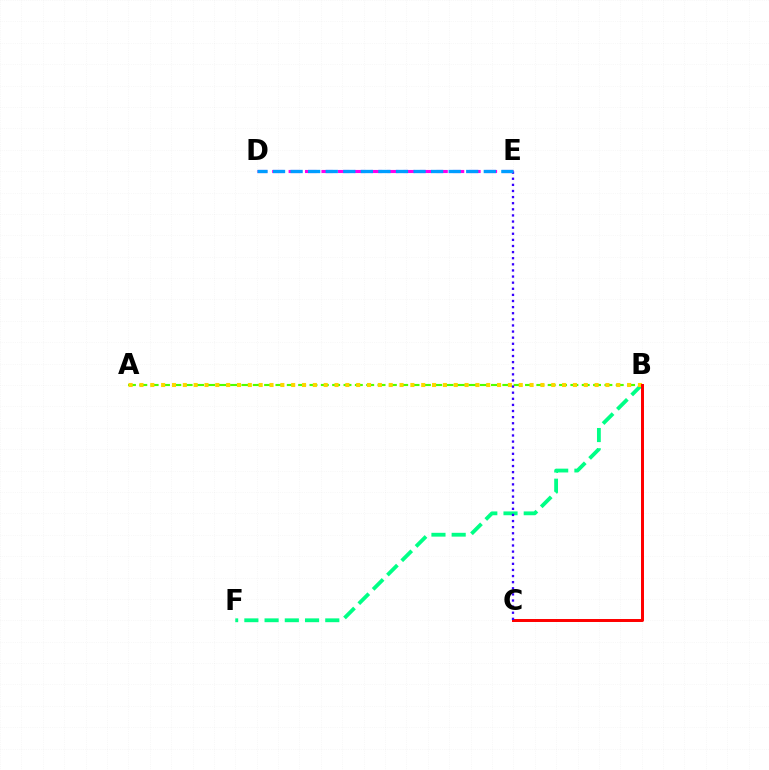{('D', 'E'): [{'color': '#ff00ed', 'line_style': 'dashed', 'thickness': 2.23}, {'color': '#009eff', 'line_style': 'dashed', 'thickness': 2.39}], ('B', 'F'): [{'color': '#00ff86', 'line_style': 'dashed', 'thickness': 2.75}], ('A', 'B'): [{'color': '#4fff00', 'line_style': 'dashed', 'thickness': 1.54}, {'color': '#ffd500', 'line_style': 'dotted', 'thickness': 2.94}], ('B', 'C'): [{'color': '#ff0000', 'line_style': 'solid', 'thickness': 2.14}], ('C', 'E'): [{'color': '#3700ff', 'line_style': 'dotted', 'thickness': 1.66}]}